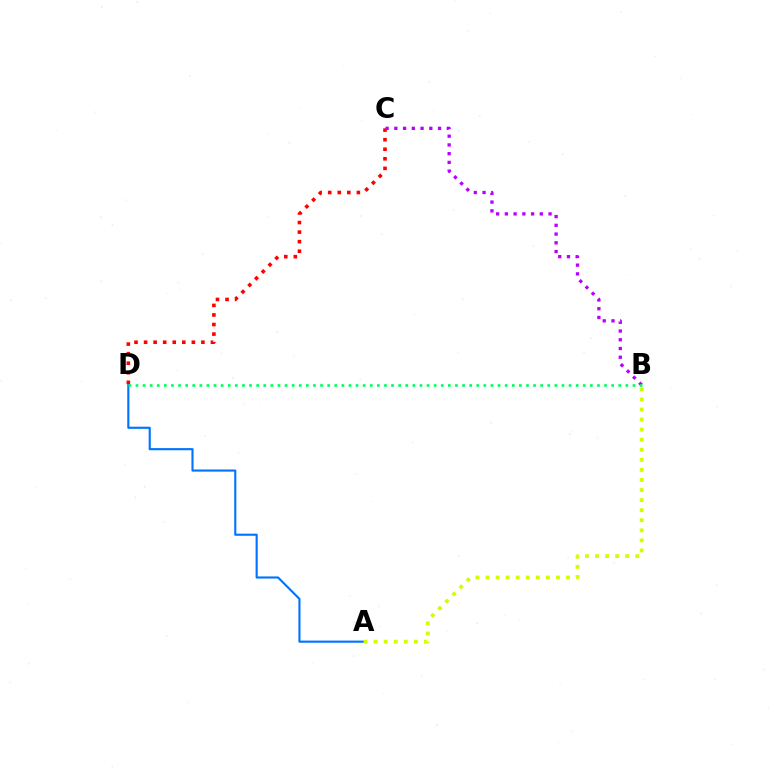{('A', 'D'): [{'color': '#0074ff', 'line_style': 'solid', 'thickness': 1.54}], ('A', 'B'): [{'color': '#d1ff00', 'line_style': 'dotted', 'thickness': 2.74}], ('C', 'D'): [{'color': '#ff0000', 'line_style': 'dotted', 'thickness': 2.6}], ('B', 'C'): [{'color': '#b900ff', 'line_style': 'dotted', 'thickness': 2.37}], ('B', 'D'): [{'color': '#00ff5c', 'line_style': 'dotted', 'thickness': 1.93}]}